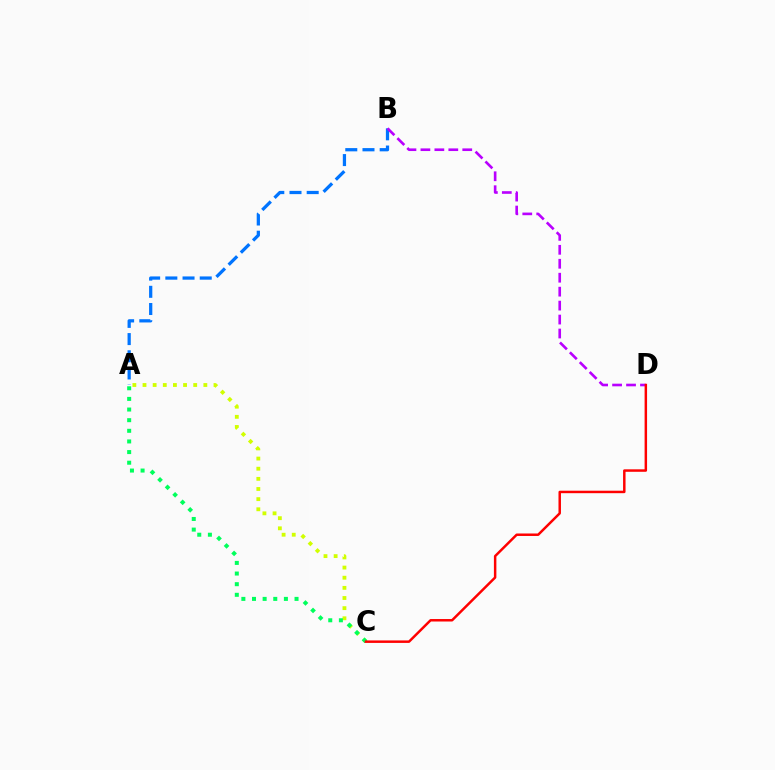{('A', 'C'): [{'color': '#d1ff00', 'line_style': 'dotted', 'thickness': 2.76}, {'color': '#00ff5c', 'line_style': 'dotted', 'thickness': 2.89}], ('A', 'B'): [{'color': '#0074ff', 'line_style': 'dashed', 'thickness': 2.34}], ('B', 'D'): [{'color': '#b900ff', 'line_style': 'dashed', 'thickness': 1.9}], ('C', 'D'): [{'color': '#ff0000', 'line_style': 'solid', 'thickness': 1.78}]}